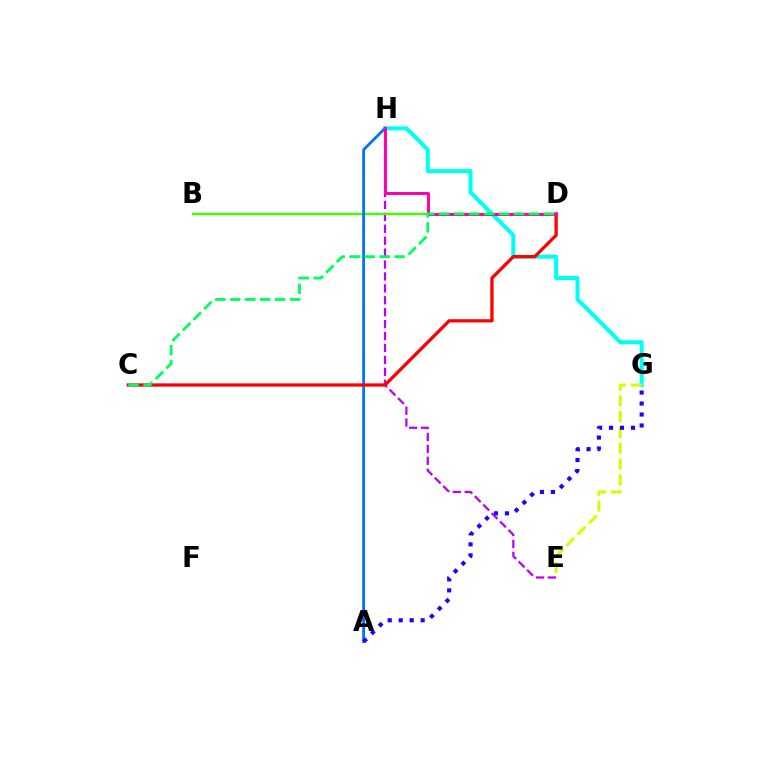{('B', 'D'): [{'color': '#ff9400', 'line_style': 'dashed', 'thickness': 1.53}, {'color': '#3dff00', 'line_style': 'solid', 'thickness': 1.64}], ('G', 'H'): [{'color': '#00fff6', 'line_style': 'solid', 'thickness': 2.9}], ('E', 'G'): [{'color': '#d1ff00', 'line_style': 'dashed', 'thickness': 2.15}], ('E', 'H'): [{'color': '#b900ff', 'line_style': 'dashed', 'thickness': 1.62}], ('A', 'H'): [{'color': '#0074ff', 'line_style': 'solid', 'thickness': 2.02}], ('A', 'G'): [{'color': '#2500ff', 'line_style': 'dotted', 'thickness': 2.98}], ('C', 'D'): [{'color': '#ff0000', 'line_style': 'solid', 'thickness': 2.35}, {'color': '#00ff5c', 'line_style': 'dashed', 'thickness': 2.03}], ('D', 'H'): [{'color': '#ff00ac', 'line_style': 'solid', 'thickness': 2.14}]}